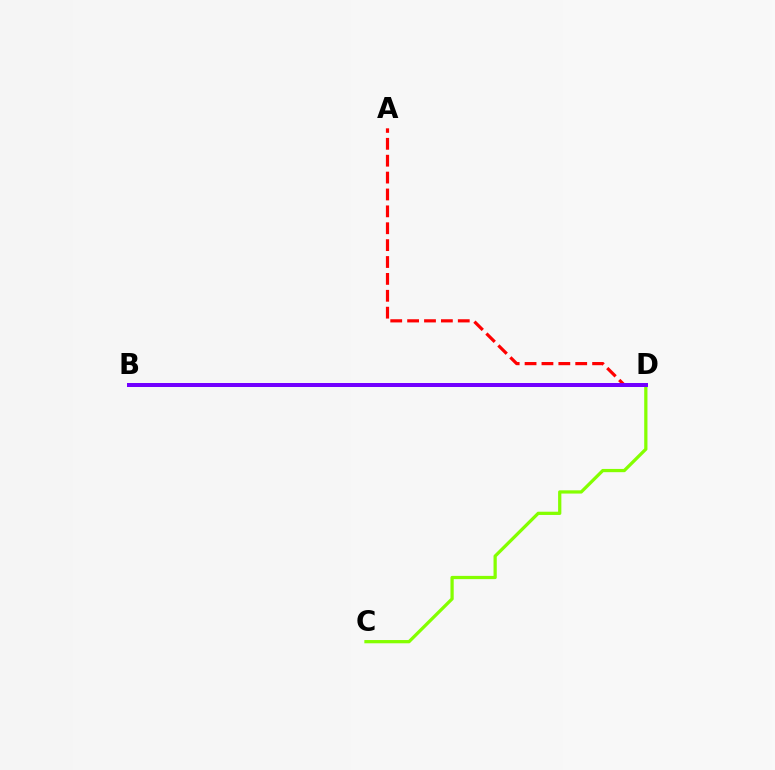{('A', 'D'): [{'color': '#ff0000', 'line_style': 'dashed', 'thickness': 2.29}], ('C', 'D'): [{'color': '#84ff00', 'line_style': 'solid', 'thickness': 2.34}], ('B', 'D'): [{'color': '#00fff6', 'line_style': 'dashed', 'thickness': 2.79}, {'color': '#7200ff', 'line_style': 'solid', 'thickness': 2.88}]}